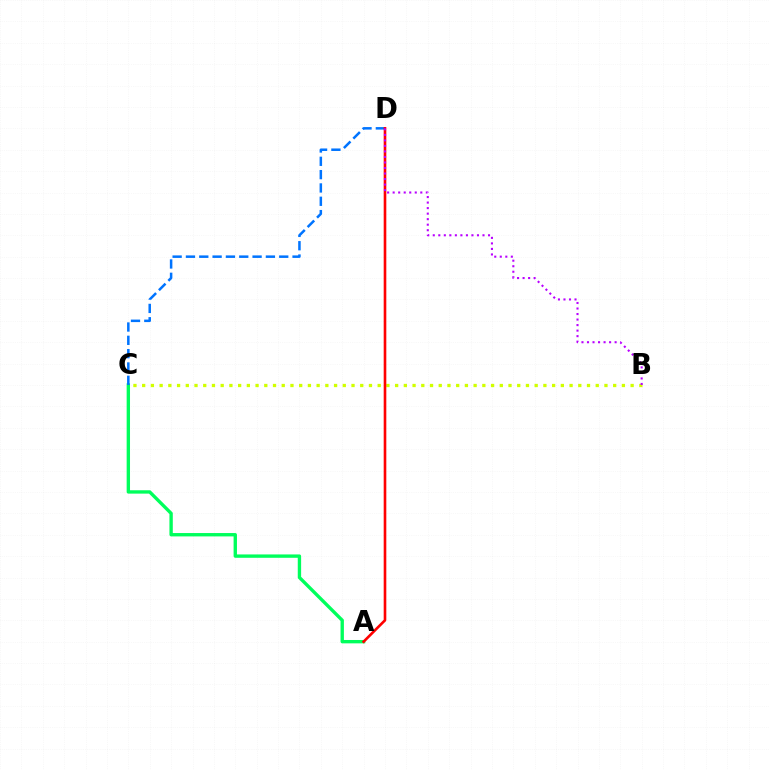{('B', 'C'): [{'color': '#d1ff00', 'line_style': 'dotted', 'thickness': 2.37}], ('A', 'C'): [{'color': '#00ff5c', 'line_style': 'solid', 'thickness': 2.42}], ('C', 'D'): [{'color': '#0074ff', 'line_style': 'dashed', 'thickness': 1.81}], ('A', 'D'): [{'color': '#ff0000', 'line_style': 'solid', 'thickness': 1.89}], ('B', 'D'): [{'color': '#b900ff', 'line_style': 'dotted', 'thickness': 1.5}]}